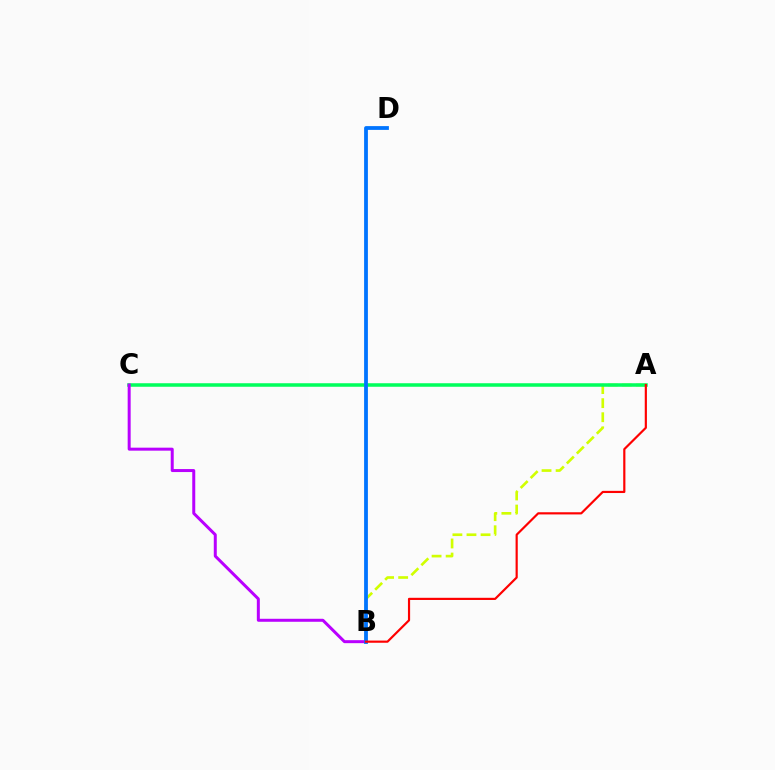{('A', 'B'): [{'color': '#d1ff00', 'line_style': 'dashed', 'thickness': 1.91}, {'color': '#ff0000', 'line_style': 'solid', 'thickness': 1.57}], ('A', 'C'): [{'color': '#00ff5c', 'line_style': 'solid', 'thickness': 2.54}], ('B', 'C'): [{'color': '#b900ff', 'line_style': 'solid', 'thickness': 2.15}], ('B', 'D'): [{'color': '#0074ff', 'line_style': 'solid', 'thickness': 2.73}]}